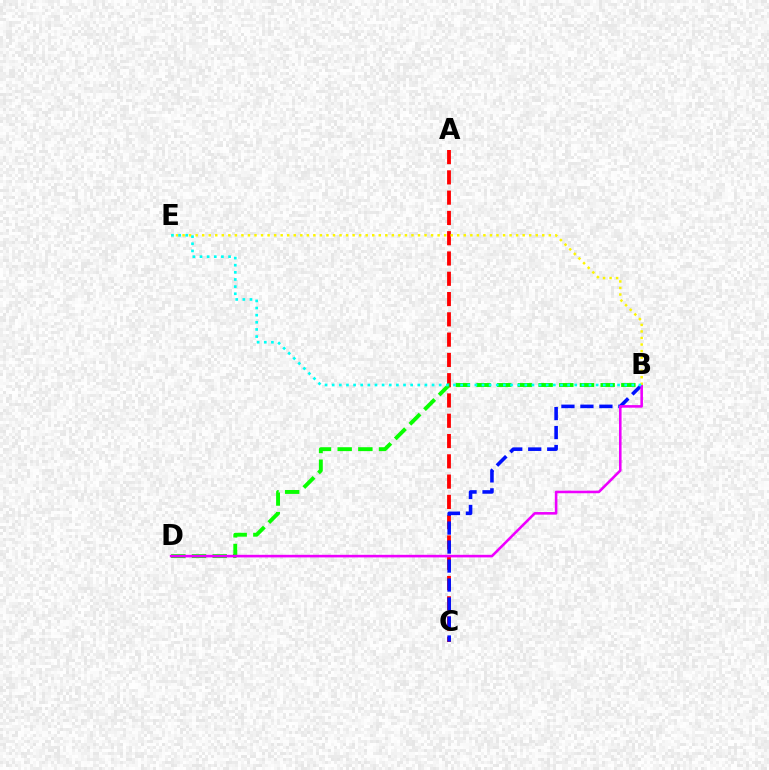{('A', 'C'): [{'color': '#ff0000', 'line_style': 'dashed', 'thickness': 2.76}], ('B', 'C'): [{'color': '#0010ff', 'line_style': 'dashed', 'thickness': 2.58}], ('B', 'D'): [{'color': '#08ff00', 'line_style': 'dashed', 'thickness': 2.81}, {'color': '#ee00ff', 'line_style': 'solid', 'thickness': 1.86}], ('B', 'E'): [{'color': '#fcf500', 'line_style': 'dotted', 'thickness': 1.78}, {'color': '#00fff6', 'line_style': 'dotted', 'thickness': 1.94}]}